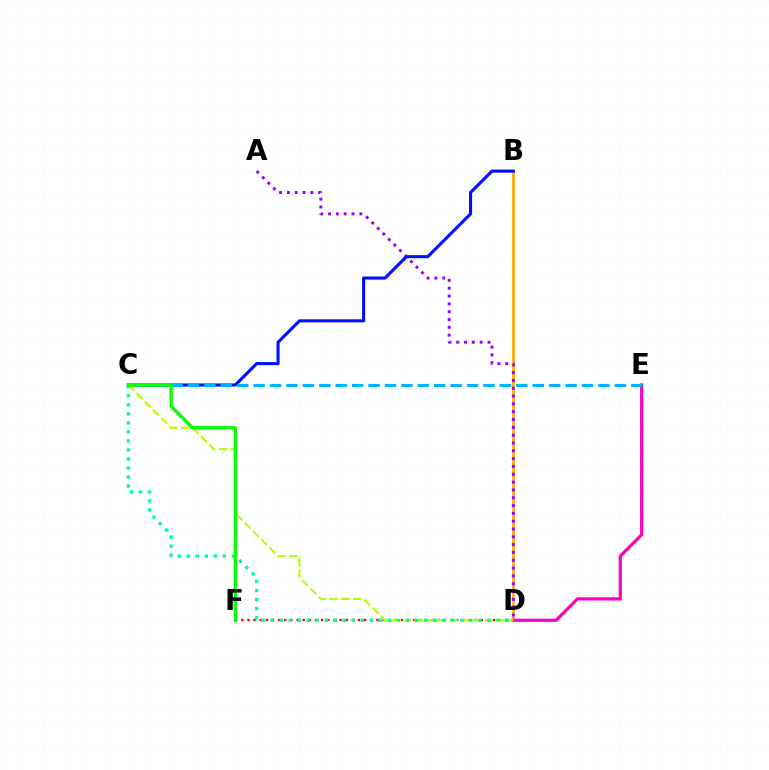{('B', 'D'): [{'color': '#ffa500', 'line_style': 'solid', 'thickness': 1.9}], ('D', 'E'): [{'color': '#ff00bd', 'line_style': 'solid', 'thickness': 2.32}], ('A', 'D'): [{'color': '#9b00ff', 'line_style': 'dotted', 'thickness': 2.12}], ('B', 'C'): [{'color': '#0010ff', 'line_style': 'solid', 'thickness': 2.22}], ('C', 'E'): [{'color': '#00b5ff', 'line_style': 'dashed', 'thickness': 2.23}], ('D', 'F'): [{'color': '#ff0000', 'line_style': 'dotted', 'thickness': 1.67}], ('C', 'D'): [{'color': '#b3ff00', 'line_style': 'dashed', 'thickness': 1.59}, {'color': '#00ff9d', 'line_style': 'dotted', 'thickness': 2.45}], ('C', 'F'): [{'color': '#08ff00', 'line_style': 'solid', 'thickness': 2.43}]}